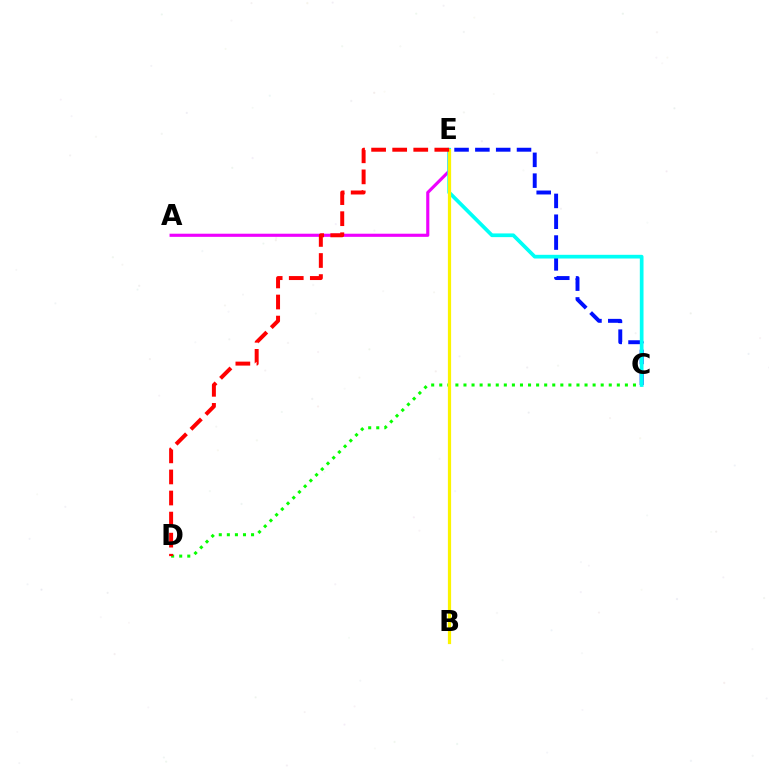{('C', 'D'): [{'color': '#08ff00', 'line_style': 'dotted', 'thickness': 2.19}], ('A', 'E'): [{'color': '#ee00ff', 'line_style': 'solid', 'thickness': 2.25}], ('C', 'E'): [{'color': '#0010ff', 'line_style': 'dashed', 'thickness': 2.83}, {'color': '#00fff6', 'line_style': 'solid', 'thickness': 2.67}], ('B', 'E'): [{'color': '#fcf500', 'line_style': 'solid', 'thickness': 2.31}], ('D', 'E'): [{'color': '#ff0000', 'line_style': 'dashed', 'thickness': 2.86}]}